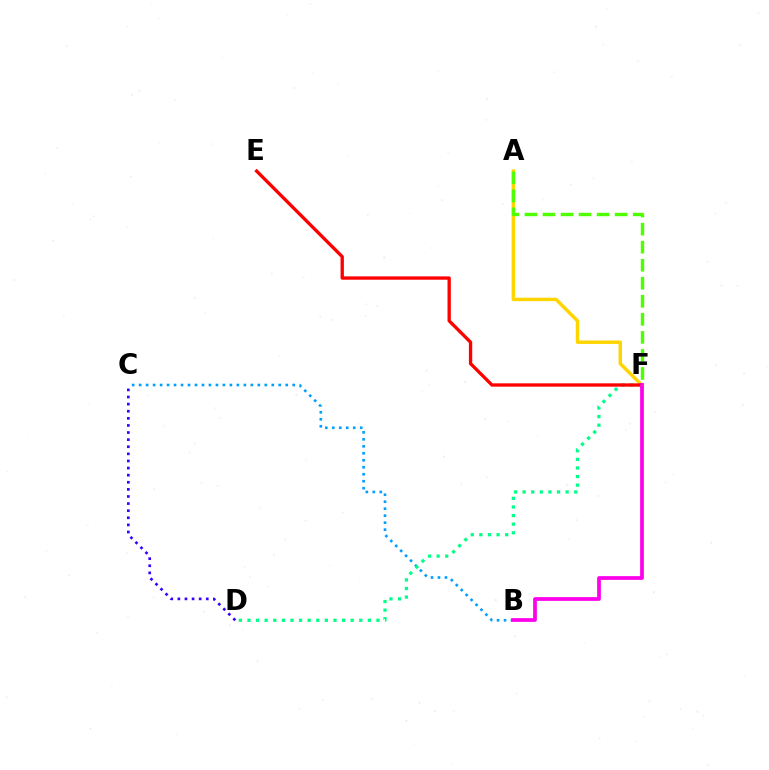{('B', 'C'): [{'color': '#009eff', 'line_style': 'dotted', 'thickness': 1.9}], ('A', 'F'): [{'color': '#ffd500', 'line_style': 'solid', 'thickness': 2.49}, {'color': '#4fff00', 'line_style': 'dashed', 'thickness': 2.45}], ('C', 'D'): [{'color': '#3700ff', 'line_style': 'dotted', 'thickness': 1.93}], ('D', 'F'): [{'color': '#00ff86', 'line_style': 'dotted', 'thickness': 2.34}], ('E', 'F'): [{'color': '#ff0000', 'line_style': 'solid', 'thickness': 2.39}], ('B', 'F'): [{'color': '#ff00ed', 'line_style': 'solid', 'thickness': 2.68}]}